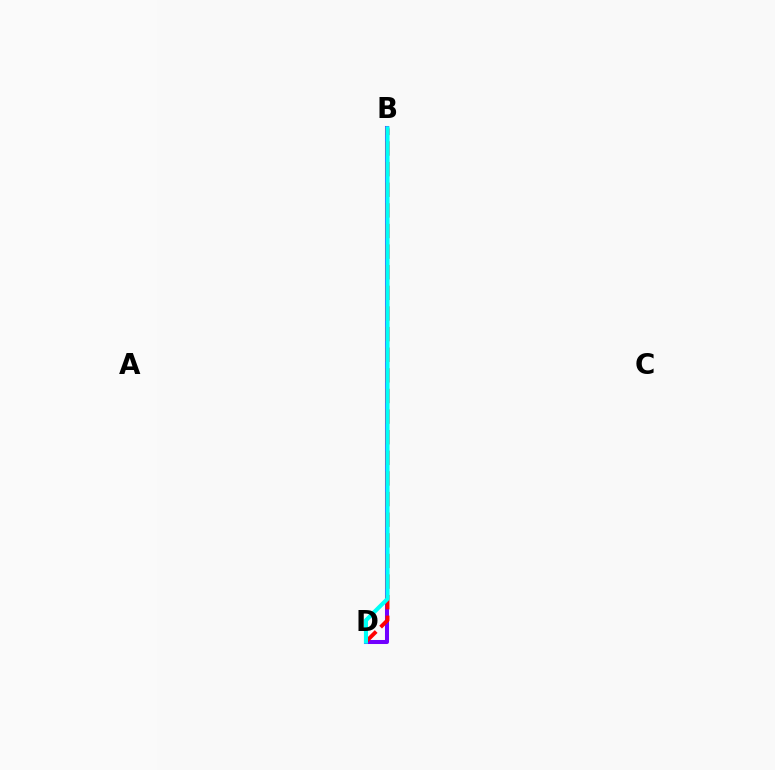{('B', 'D'): [{'color': '#7200ff', 'line_style': 'solid', 'thickness': 2.91}, {'color': '#ff0000', 'line_style': 'dashed', 'thickness': 2.8}, {'color': '#84ff00', 'line_style': 'dashed', 'thickness': 1.78}, {'color': '#00fff6', 'line_style': 'solid', 'thickness': 2.94}]}